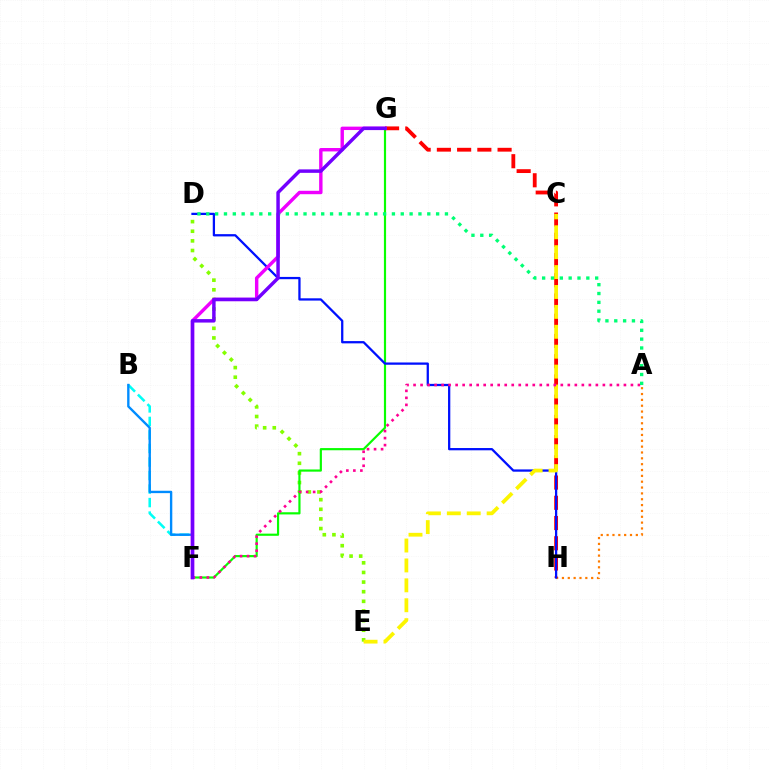{('B', 'F'): [{'color': '#00fff6', 'line_style': 'dashed', 'thickness': 1.84}, {'color': '#008cff', 'line_style': 'solid', 'thickness': 1.71}], ('D', 'E'): [{'color': '#84ff00', 'line_style': 'dotted', 'thickness': 2.62}], ('A', 'H'): [{'color': '#ff7c00', 'line_style': 'dotted', 'thickness': 1.59}], ('F', 'G'): [{'color': '#08ff00', 'line_style': 'solid', 'thickness': 1.57}, {'color': '#ee00ff', 'line_style': 'solid', 'thickness': 2.46}, {'color': '#7200ff', 'line_style': 'solid', 'thickness': 2.49}], ('G', 'H'): [{'color': '#ff0000', 'line_style': 'dashed', 'thickness': 2.75}], ('D', 'H'): [{'color': '#0010ff', 'line_style': 'solid', 'thickness': 1.64}], ('C', 'E'): [{'color': '#fcf500', 'line_style': 'dashed', 'thickness': 2.7}], ('A', 'F'): [{'color': '#ff0094', 'line_style': 'dotted', 'thickness': 1.91}], ('A', 'D'): [{'color': '#00ff74', 'line_style': 'dotted', 'thickness': 2.4}]}